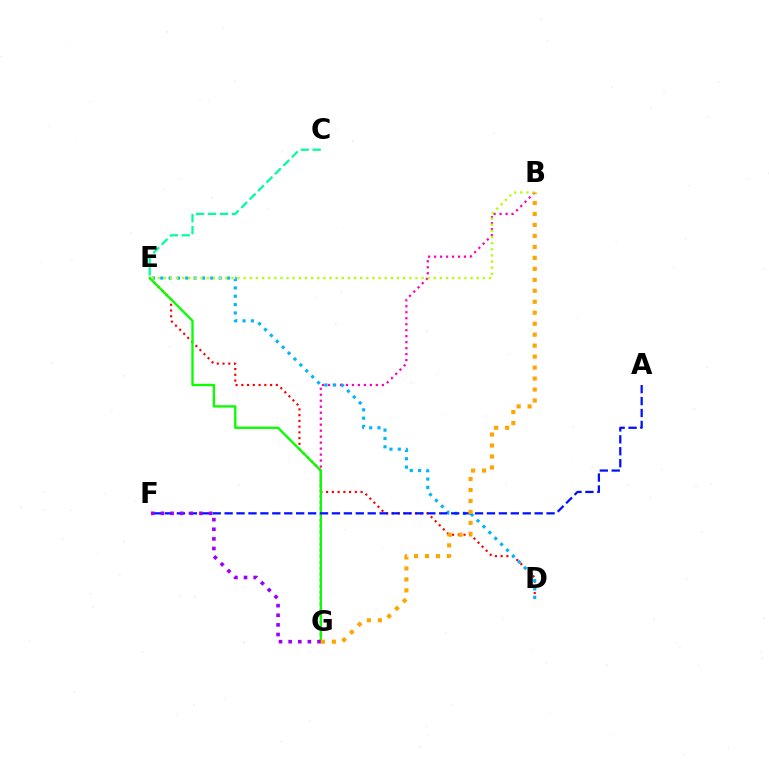{('D', 'E'): [{'color': '#ff0000', 'line_style': 'dotted', 'thickness': 1.56}, {'color': '#00b5ff', 'line_style': 'dotted', 'thickness': 2.27}], ('B', 'G'): [{'color': '#ff00bd', 'line_style': 'dotted', 'thickness': 1.63}, {'color': '#ffa500', 'line_style': 'dotted', 'thickness': 2.98}], ('E', 'G'): [{'color': '#08ff00', 'line_style': 'solid', 'thickness': 1.68}], ('C', 'E'): [{'color': '#00ff9d', 'line_style': 'dashed', 'thickness': 1.62}], ('A', 'F'): [{'color': '#0010ff', 'line_style': 'dashed', 'thickness': 1.62}], ('F', 'G'): [{'color': '#9b00ff', 'line_style': 'dotted', 'thickness': 2.61}], ('B', 'E'): [{'color': '#b3ff00', 'line_style': 'dotted', 'thickness': 1.67}]}